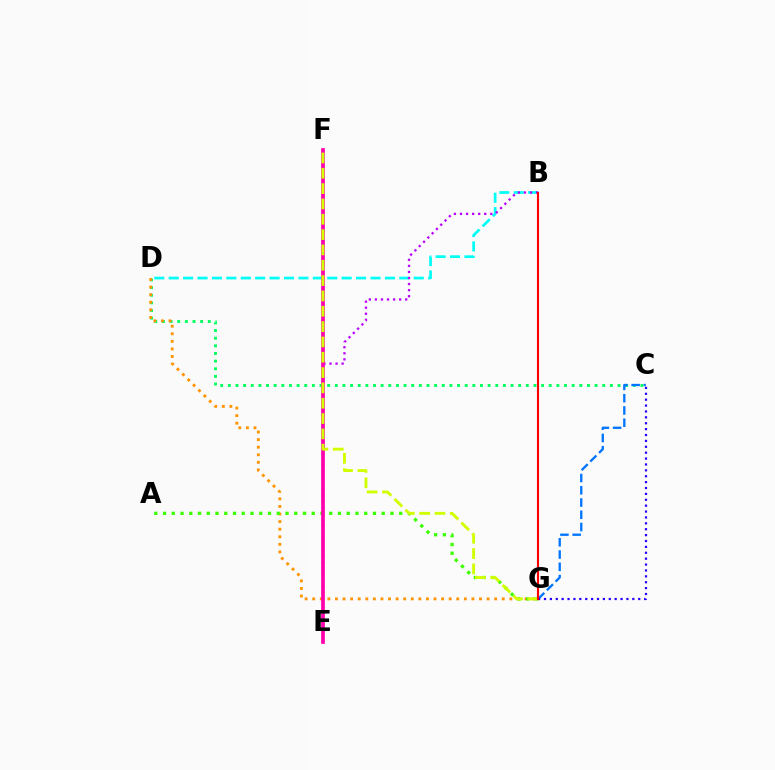{('C', 'D'): [{'color': '#00ff5c', 'line_style': 'dotted', 'thickness': 2.08}], ('D', 'G'): [{'color': '#ff9400', 'line_style': 'dotted', 'thickness': 2.06}], ('B', 'D'): [{'color': '#00fff6', 'line_style': 'dashed', 'thickness': 1.96}], ('B', 'E'): [{'color': '#b900ff', 'line_style': 'dotted', 'thickness': 1.65}], ('C', 'G'): [{'color': '#0074ff', 'line_style': 'dashed', 'thickness': 1.67}, {'color': '#2500ff', 'line_style': 'dotted', 'thickness': 1.6}], ('A', 'G'): [{'color': '#3dff00', 'line_style': 'dotted', 'thickness': 2.38}], ('E', 'F'): [{'color': '#ff00ac', 'line_style': 'solid', 'thickness': 2.65}], ('F', 'G'): [{'color': '#d1ff00', 'line_style': 'dashed', 'thickness': 2.08}], ('B', 'G'): [{'color': '#ff0000', 'line_style': 'solid', 'thickness': 1.53}]}